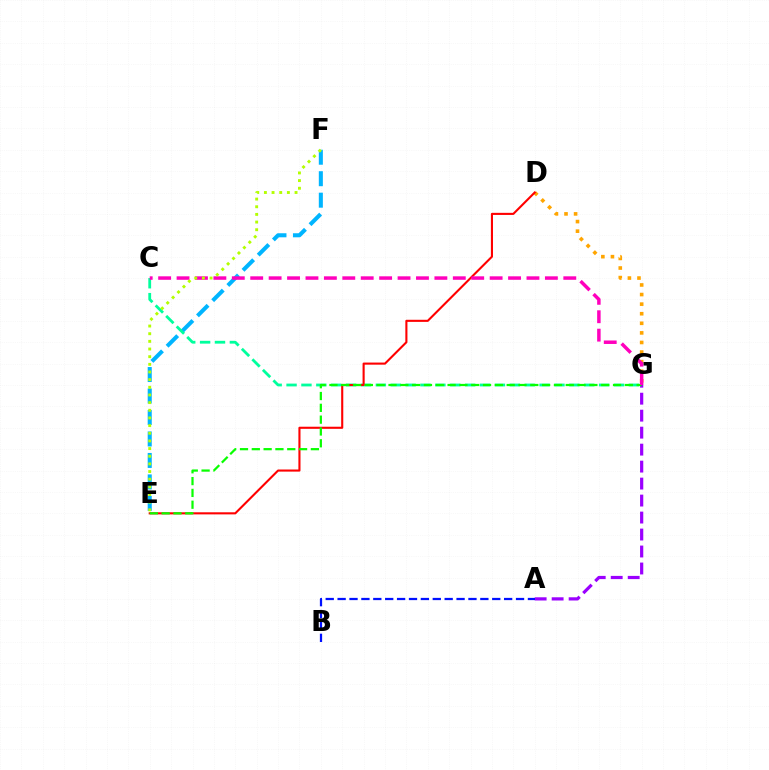{('D', 'G'): [{'color': '#ffa500', 'line_style': 'dotted', 'thickness': 2.6}], ('A', 'G'): [{'color': '#9b00ff', 'line_style': 'dashed', 'thickness': 2.31}], ('E', 'F'): [{'color': '#00b5ff', 'line_style': 'dashed', 'thickness': 2.92}, {'color': '#b3ff00', 'line_style': 'dotted', 'thickness': 2.08}], ('A', 'B'): [{'color': '#0010ff', 'line_style': 'dashed', 'thickness': 1.62}], ('C', 'G'): [{'color': '#00ff9d', 'line_style': 'dashed', 'thickness': 2.02}, {'color': '#ff00bd', 'line_style': 'dashed', 'thickness': 2.5}], ('D', 'E'): [{'color': '#ff0000', 'line_style': 'solid', 'thickness': 1.51}], ('E', 'G'): [{'color': '#08ff00', 'line_style': 'dashed', 'thickness': 1.61}]}